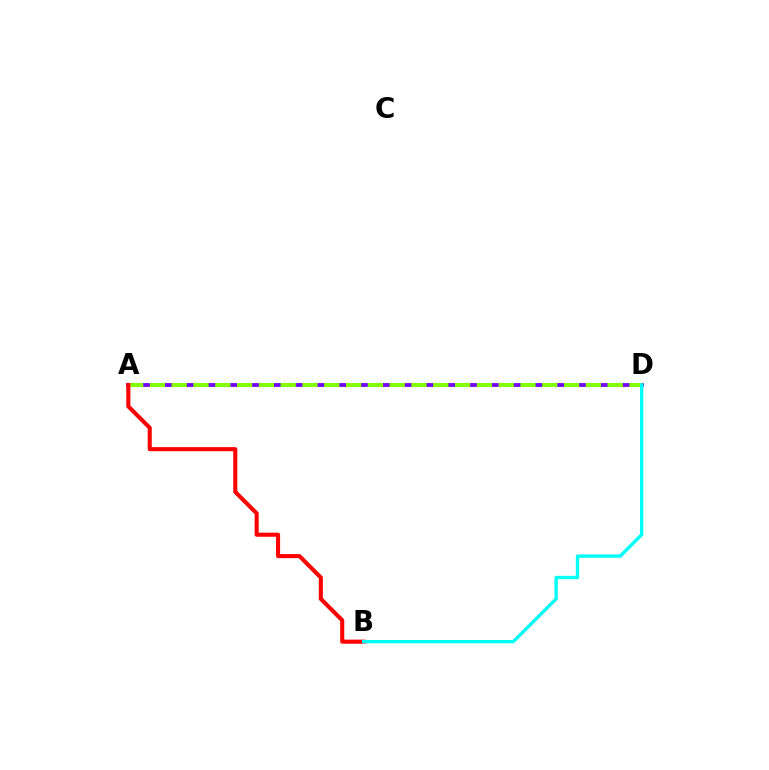{('A', 'D'): [{'color': '#7200ff', 'line_style': 'solid', 'thickness': 2.72}, {'color': '#84ff00', 'line_style': 'dashed', 'thickness': 2.96}], ('A', 'B'): [{'color': '#ff0000', 'line_style': 'solid', 'thickness': 2.94}], ('B', 'D'): [{'color': '#00fff6', 'line_style': 'solid', 'thickness': 2.4}]}